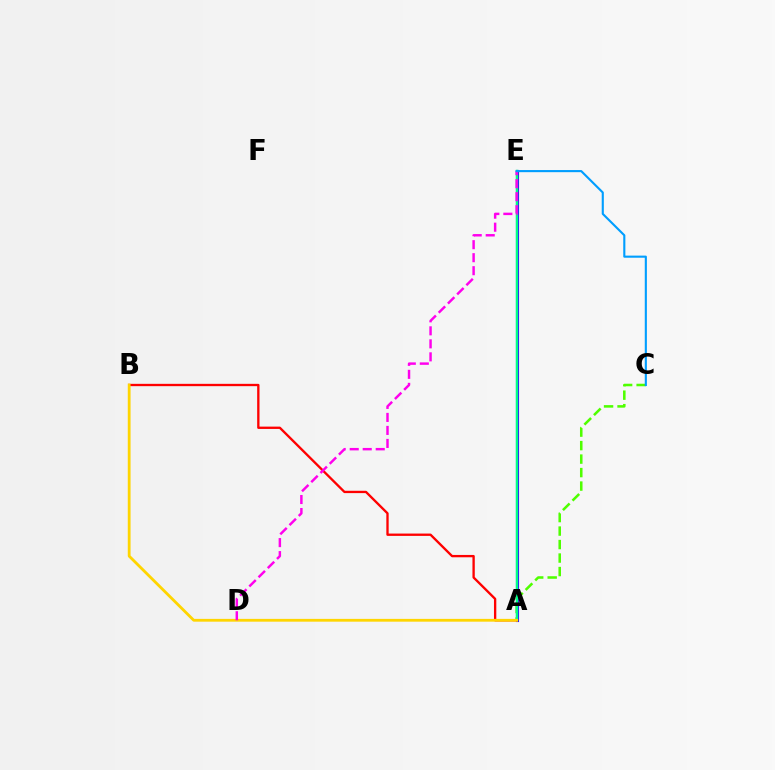{('A', 'C'): [{'color': '#4fff00', 'line_style': 'dashed', 'thickness': 1.83}], ('A', 'E'): [{'color': '#3700ff', 'line_style': 'solid', 'thickness': 2.25}, {'color': '#00ff86', 'line_style': 'solid', 'thickness': 1.75}], ('A', 'B'): [{'color': '#ff0000', 'line_style': 'solid', 'thickness': 1.68}, {'color': '#ffd500', 'line_style': 'solid', 'thickness': 2.01}], ('D', 'E'): [{'color': '#ff00ed', 'line_style': 'dashed', 'thickness': 1.77}], ('C', 'E'): [{'color': '#009eff', 'line_style': 'solid', 'thickness': 1.52}]}